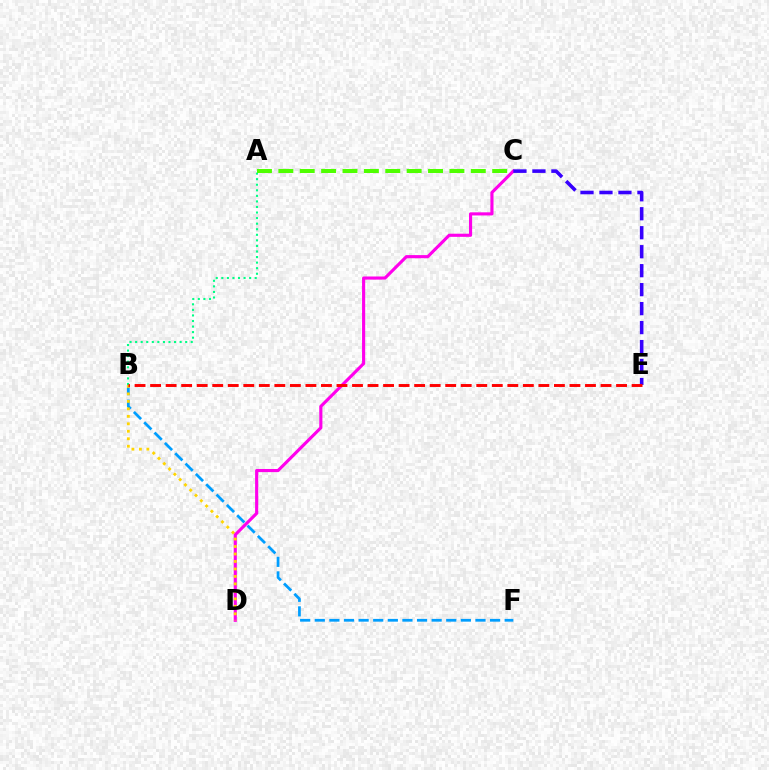{('A', 'B'): [{'color': '#00ff86', 'line_style': 'dotted', 'thickness': 1.51}], ('B', 'F'): [{'color': '#009eff', 'line_style': 'dashed', 'thickness': 1.98}], ('C', 'D'): [{'color': '#ff00ed', 'line_style': 'solid', 'thickness': 2.26}], ('C', 'E'): [{'color': '#3700ff', 'line_style': 'dashed', 'thickness': 2.58}], ('A', 'C'): [{'color': '#4fff00', 'line_style': 'dashed', 'thickness': 2.9}], ('B', 'D'): [{'color': '#ffd500', 'line_style': 'dotted', 'thickness': 2.03}], ('B', 'E'): [{'color': '#ff0000', 'line_style': 'dashed', 'thickness': 2.11}]}